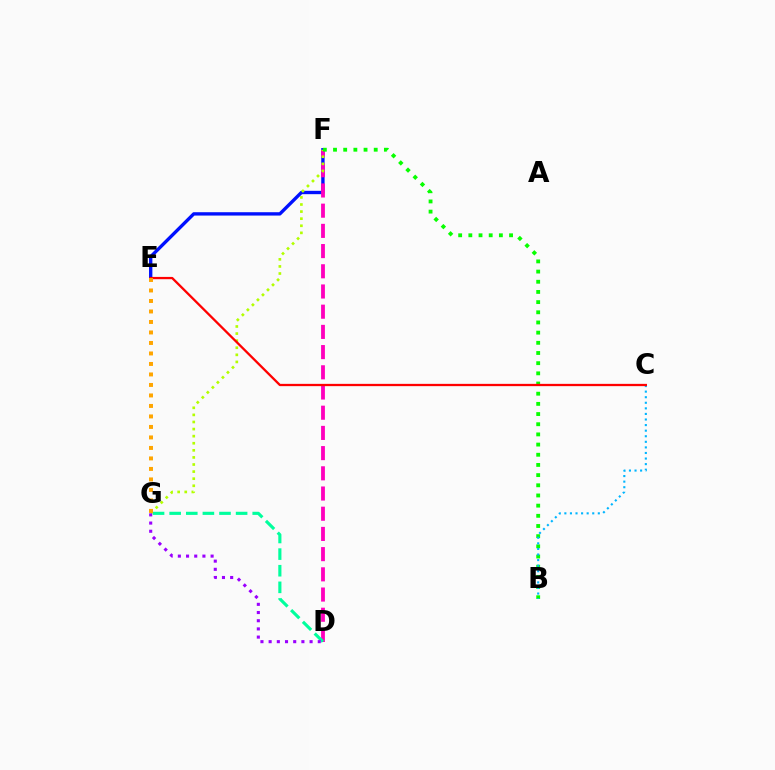{('E', 'F'): [{'color': '#0010ff', 'line_style': 'solid', 'thickness': 2.41}], ('D', 'F'): [{'color': '#ff00bd', 'line_style': 'dashed', 'thickness': 2.74}], ('F', 'G'): [{'color': '#b3ff00', 'line_style': 'dotted', 'thickness': 1.93}], ('B', 'F'): [{'color': '#08ff00', 'line_style': 'dotted', 'thickness': 2.76}], ('B', 'C'): [{'color': '#00b5ff', 'line_style': 'dotted', 'thickness': 1.52}], ('C', 'E'): [{'color': '#ff0000', 'line_style': 'solid', 'thickness': 1.64}], ('D', 'G'): [{'color': '#00ff9d', 'line_style': 'dashed', 'thickness': 2.26}, {'color': '#9b00ff', 'line_style': 'dotted', 'thickness': 2.22}], ('E', 'G'): [{'color': '#ffa500', 'line_style': 'dotted', 'thickness': 2.85}]}